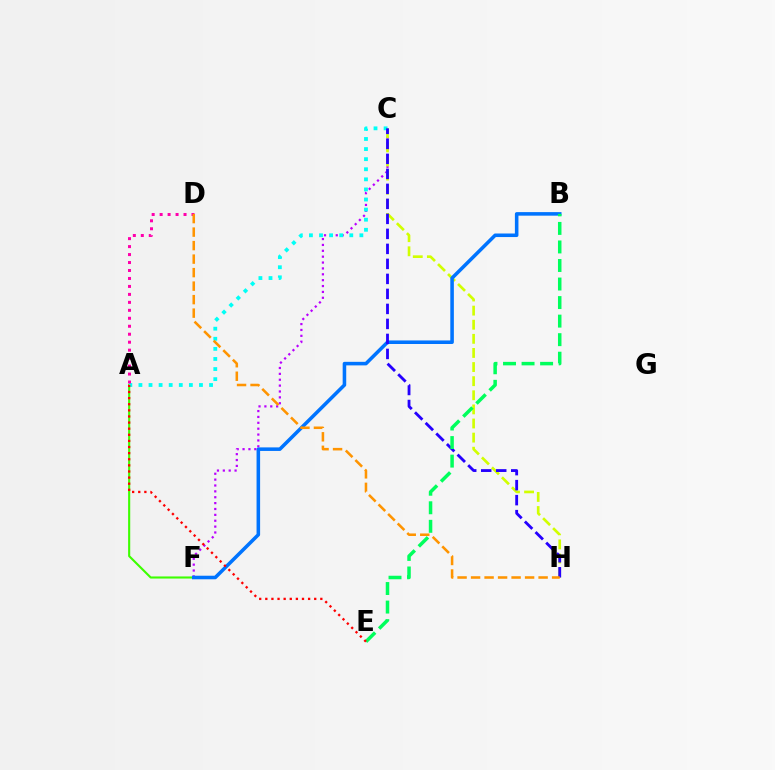{('A', 'F'): [{'color': '#3dff00', 'line_style': 'solid', 'thickness': 1.52}], ('C', 'F'): [{'color': '#b900ff', 'line_style': 'dotted', 'thickness': 1.6}], ('C', 'H'): [{'color': '#d1ff00', 'line_style': 'dashed', 'thickness': 1.92}, {'color': '#2500ff', 'line_style': 'dashed', 'thickness': 2.04}], ('A', 'C'): [{'color': '#00fff6', 'line_style': 'dotted', 'thickness': 2.74}], ('A', 'D'): [{'color': '#ff00ac', 'line_style': 'dotted', 'thickness': 2.16}], ('B', 'F'): [{'color': '#0074ff', 'line_style': 'solid', 'thickness': 2.56}], ('B', 'E'): [{'color': '#00ff5c', 'line_style': 'dashed', 'thickness': 2.52}], ('D', 'H'): [{'color': '#ff9400', 'line_style': 'dashed', 'thickness': 1.83}], ('A', 'E'): [{'color': '#ff0000', 'line_style': 'dotted', 'thickness': 1.66}]}